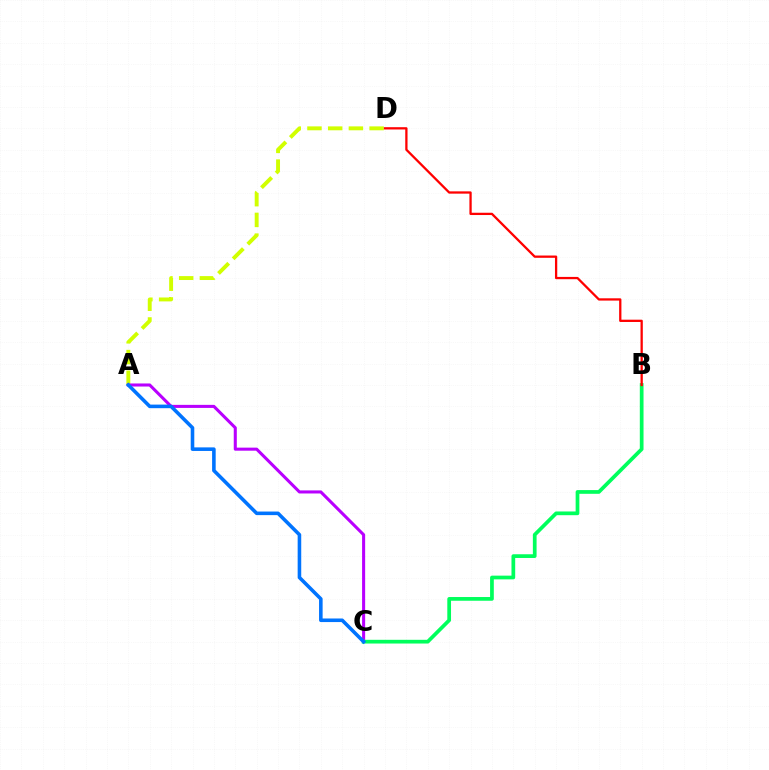{('A', 'D'): [{'color': '#d1ff00', 'line_style': 'dashed', 'thickness': 2.81}], ('A', 'C'): [{'color': '#b900ff', 'line_style': 'solid', 'thickness': 2.2}, {'color': '#0074ff', 'line_style': 'solid', 'thickness': 2.58}], ('B', 'C'): [{'color': '#00ff5c', 'line_style': 'solid', 'thickness': 2.68}], ('B', 'D'): [{'color': '#ff0000', 'line_style': 'solid', 'thickness': 1.64}]}